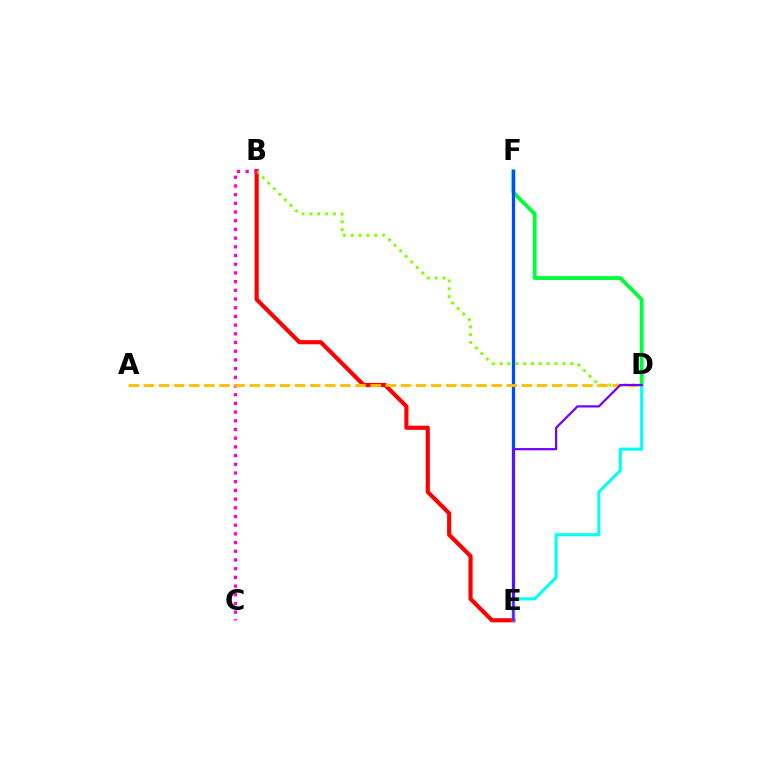{('D', 'F'): [{'color': '#00ff39', 'line_style': 'solid', 'thickness': 2.76}], ('E', 'F'): [{'color': '#004bff', 'line_style': 'solid', 'thickness': 2.34}], ('B', 'E'): [{'color': '#ff0000', 'line_style': 'solid', 'thickness': 2.98}], ('D', 'E'): [{'color': '#00fff6', 'line_style': 'solid', 'thickness': 2.21}, {'color': '#7200ff', 'line_style': 'solid', 'thickness': 1.6}], ('B', 'D'): [{'color': '#84ff00', 'line_style': 'dotted', 'thickness': 2.13}], ('B', 'C'): [{'color': '#ff00cf', 'line_style': 'dotted', 'thickness': 2.36}], ('A', 'D'): [{'color': '#ffbd00', 'line_style': 'dashed', 'thickness': 2.05}]}